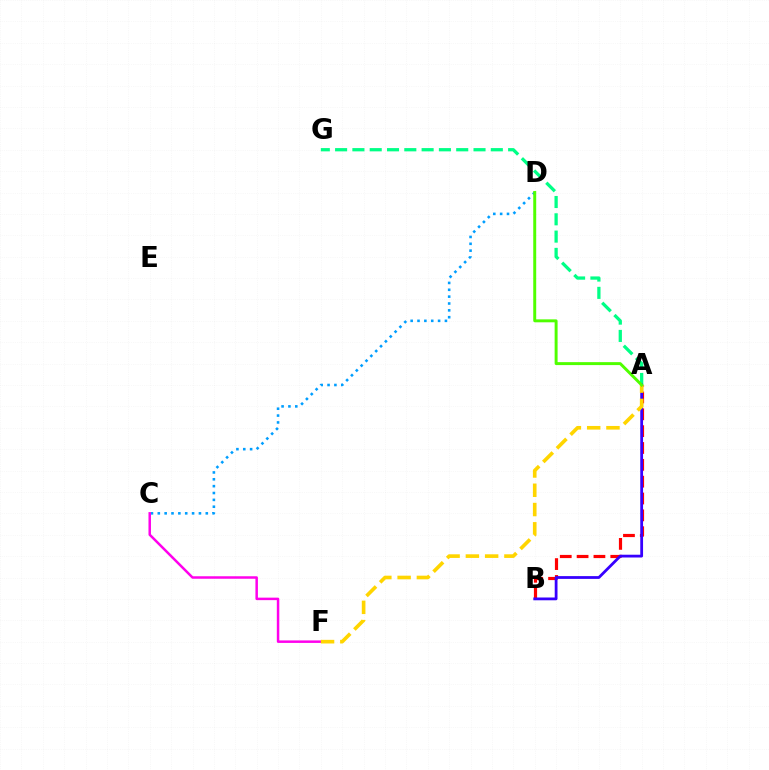{('A', 'B'): [{'color': '#ff0000', 'line_style': 'dashed', 'thickness': 2.29}, {'color': '#3700ff', 'line_style': 'solid', 'thickness': 2.0}], ('A', 'G'): [{'color': '#00ff86', 'line_style': 'dashed', 'thickness': 2.35}], ('C', 'D'): [{'color': '#009eff', 'line_style': 'dotted', 'thickness': 1.86}], ('C', 'F'): [{'color': '#ff00ed', 'line_style': 'solid', 'thickness': 1.8}], ('A', 'F'): [{'color': '#ffd500', 'line_style': 'dashed', 'thickness': 2.62}], ('A', 'D'): [{'color': '#4fff00', 'line_style': 'solid', 'thickness': 2.12}]}